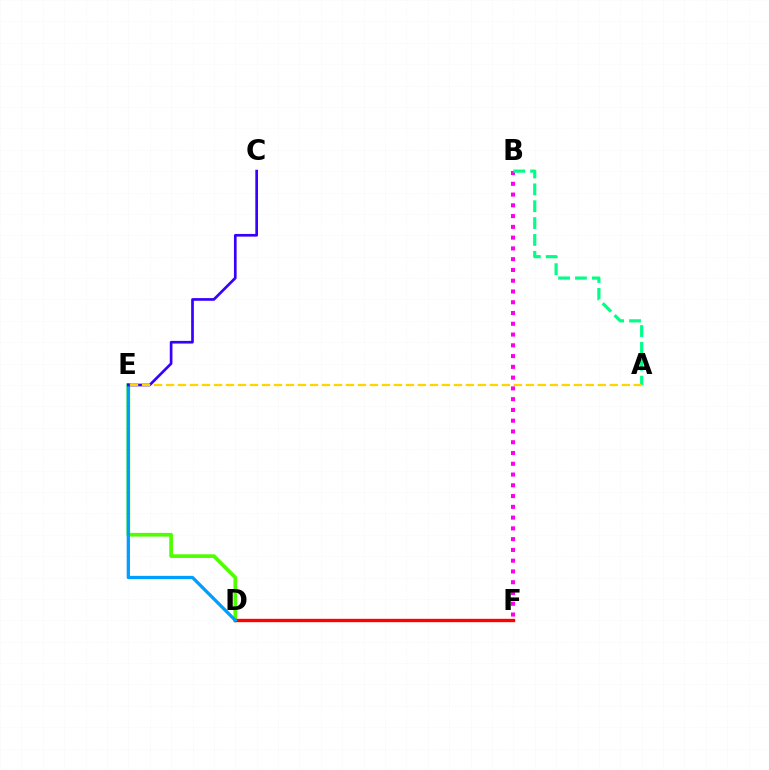{('D', 'E'): [{'color': '#4fff00', 'line_style': 'solid', 'thickness': 2.66}, {'color': '#009eff', 'line_style': 'solid', 'thickness': 2.36}], ('B', 'F'): [{'color': '#ff00ed', 'line_style': 'dotted', 'thickness': 2.93}], ('A', 'B'): [{'color': '#00ff86', 'line_style': 'dashed', 'thickness': 2.29}], ('D', 'F'): [{'color': '#ff0000', 'line_style': 'solid', 'thickness': 2.42}], ('C', 'E'): [{'color': '#3700ff', 'line_style': 'solid', 'thickness': 1.93}], ('A', 'E'): [{'color': '#ffd500', 'line_style': 'dashed', 'thickness': 1.63}]}